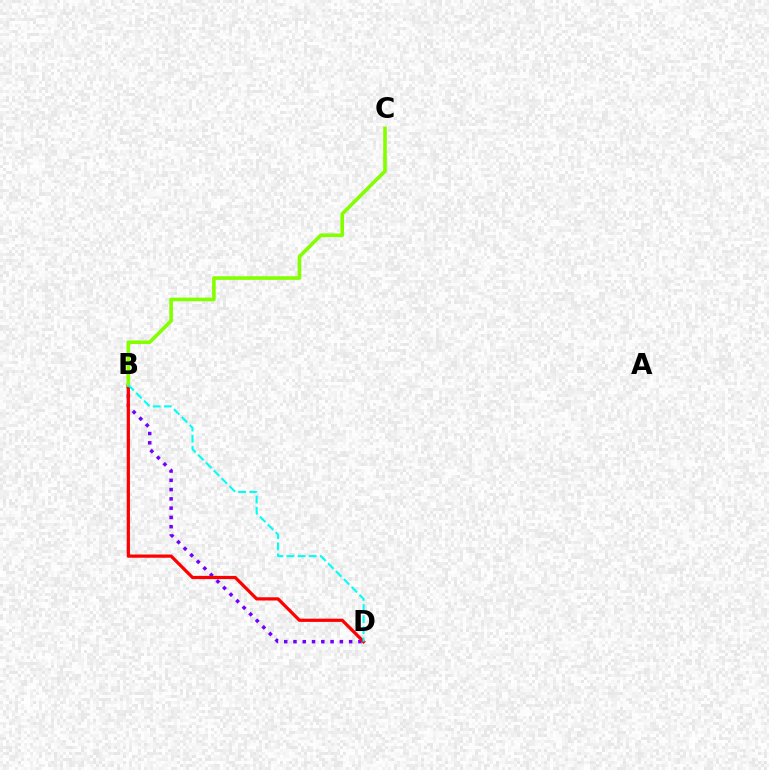{('B', 'D'): [{'color': '#7200ff', 'line_style': 'dotted', 'thickness': 2.52}, {'color': '#ff0000', 'line_style': 'solid', 'thickness': 2.32}, {'color': '#00fff6', 'line_style': 'dashed', 'thickness': 1.51}], ('B', 'C'): [{'color': '#84ff00', 'line_style': 'solid', 'thickness': 2.6}]}